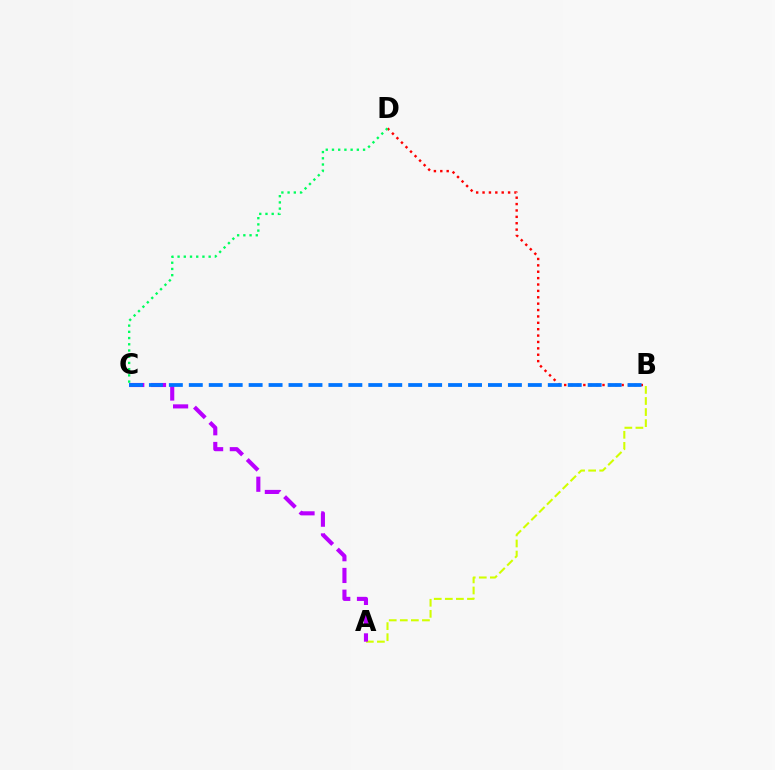{('A', 'B'): [{'color': '#d1ff00', 'line_style': 'dashed', 'thickness': 1.5}], ('B', 'D'): [{'color': '#ff0000', 'line_style': 'dotted', 'thickness': 1.73}], ('A', 'C'): [{'color': '#b900ff', 'line_style': 'dashed', 'thickness': 2.95}], ('B', 'C'): [{'color': '#0074ff', 'line_style': 'dashed', 'thickness': 2.71}], ('C', 'D'): [{'color': '#00ff5c', 'line_style': 'dotted', 'thickness': 1.69}]}